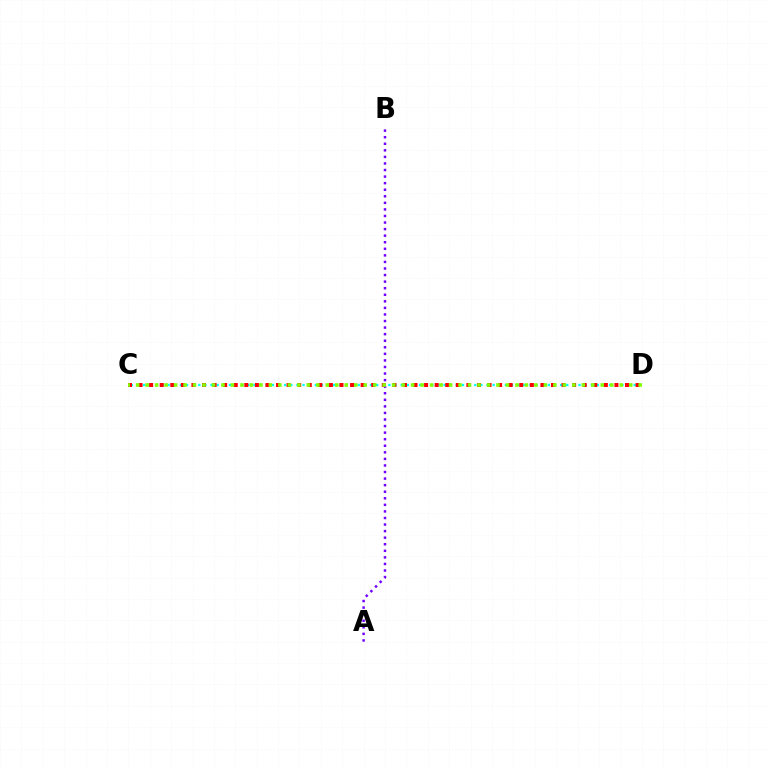{('C', 'D'): [{'color': '#00fff6', 'line_style': 'dotted', 'thickness': 1.67}, {'color': '#ff0000', 'line_style': 'dotted', 'thickness': 2.87}, {'color': '#84ff00', 'line_style': 'dotted', 'thickness': 2.58}], ('A', 'B'): [{'color': '#7200ff', 'line_style': 'dotted', 'thickness': 1.78}]}